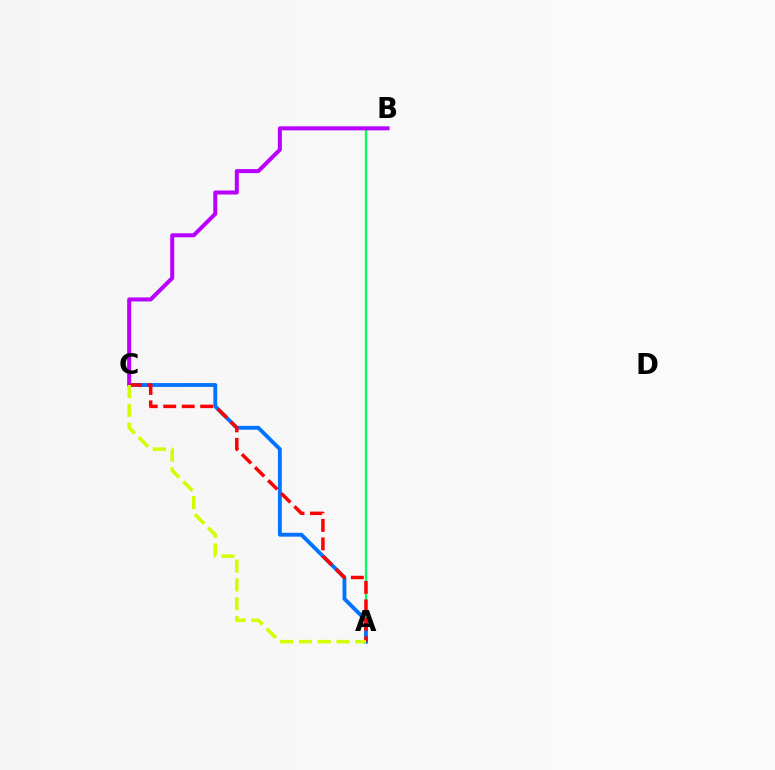{('A', 'B'): [{'color': '#00ff5c', 'line_style': 'solid', 'thickness': 1.65}], ('A', 'C'): [{'color': '#0074ff', 'line_style': 'solid', 'thickness': 2.78}, {'color': '#ff0000', 'line_style': 'dashed', 'thickness': 2.51}, {'color': '#d1ff00', 'line_style': 'dashed', 'thickness': 2.55}], ('B', 'C'): [{'color': '#b900ff', 'line_style': 'solid', 'thickness': 2.9}]}